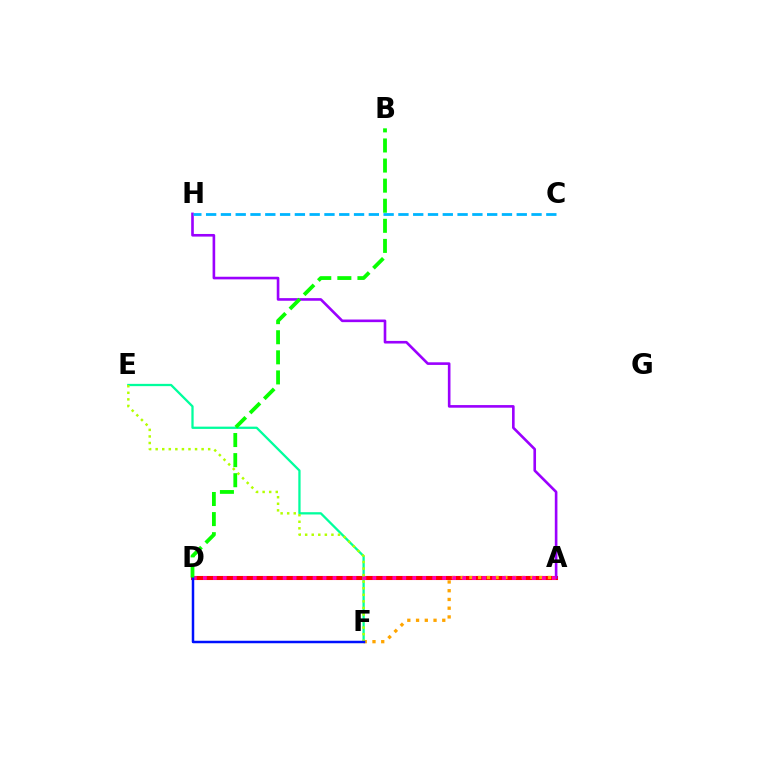{('A', 'D'): [{'color': '#ff0000', 'line_style': 'solid', 'thickness': 2.94}, {'color': '#ff00bd', 'line_style': 'dotted', 'thickness': 2.71}], ('A', 'F'): [{'color': '#ffa500', 'line_style': 'dotted', 'thickness': 2.37}], ('A', 'H'): [{'color': '#9b00ff', 'line_style': 'solid', 'thickness': 1.89}], ('E', 'F'): [{'color': '#00ff9d', 'line_style': 'solid', 'thickness': 1.64}, {'color': '#b3ff00', 'line_style': 'dotted', 'thickness': 1.78}], ('C', 'H'): [{'color': '#00b5ff', 'line_style': 'dashed', 'thickness': 2.01}], ('D', 'F'): [{'color': '#0010ff', 'line_style': 'solid', 'thickness': 1.79}], ('B', 'D'): [{'color': '#08ff00', 'line_style': 'dashed', 'thickness': 2.73}]}